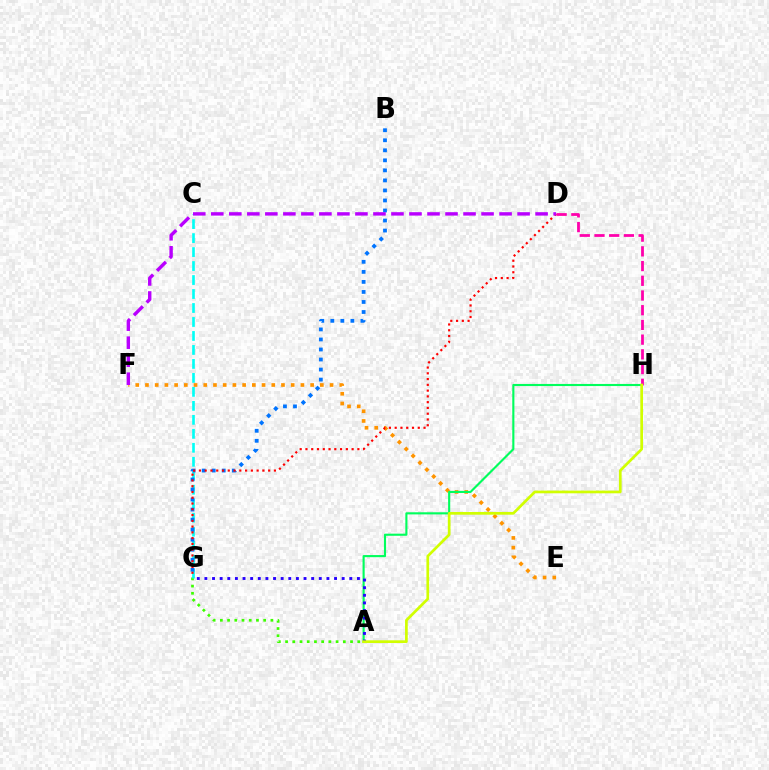{('A', 'G'): [{'color': '#3dff00', 'line_style': 'dotted', 'thickness': 1.96}, {'color': '#2500ff', 'line_style': 'dotted', 'thickness': 2.07}], ('C', 'G'): [{'color': '#00fff6', 'line_style': 'dashed', 'thickness': 1.9}], ('E', 'F'): [{'color': '#ff9400', 'line_style': 'dotted', 'thickness': 2.64}], ('B', 'G'): [{'color': '#0074ff', 'line_style': 'dotted', 'thickness': 2.73}], ('A', 'H'): [{'color': '#00ff5c', 'line_style': 'solid', 'thickness': 1.52}, {'color': '#d1ff00', 'line_style': 'solid', 'thickness': 1.95}], ('D', 'G'): [{'color': '#ff0000', 'line_style': 'dotted', 'thickness': 1.57}], ('D', 'H'): [{'color': '#ff00ac', 'line_style': 'dashed', 'thickness': 2.0}], ('D', 'F'): [{'color': '#b900ff', 'line_style': 'dashed', 'thickness': 2.45}]}